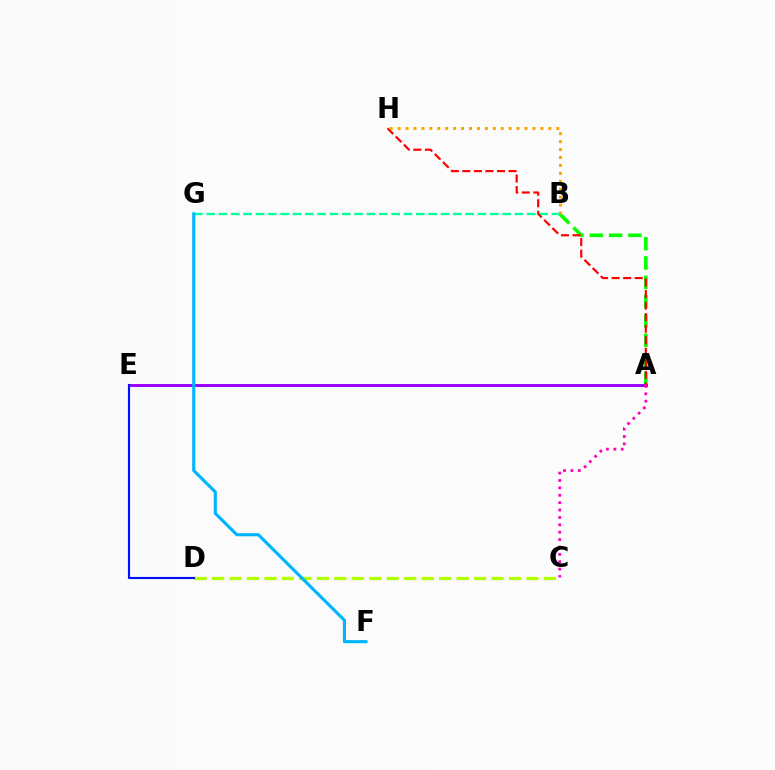{('C', 'D'): [{'color': '#b3ff00', 'line_style': 'dashed', 'thickness': 2.37}], ('B', 'G'): [{'color': '#00ff9d', 'line_style': 'dashed', 'thickness': 1.68}], ('A', 'B'): [{'color': '#08ff00', 'line_style': 'dashed', 'thickness': 2.62}], ('A', 'E'): [{'color': '#9b00ff', 'line_style': 'solid', 'thickness': 2.11}], ('F', 'G'): [{'color': '#00b5ff', 'line_style': 'solid', 'thickness': 2.24}], ('A', 'C'): [{'color': '#ff00bd', 'line_style': 'dotted', 'thickness': 2.01}], ('A', 'H'): [{'color': '#ff0000', 'line_style': 'dashed', 'thickness': 1.57}], ('D', 'E'): [{'color': '#0010ff', 'line_style': 'solid', 'thickness': 1.54}], ('B', 'H'): [{'color': '#ffa500', 'line_style': 'dotted', 'thickness': 2.16}]}